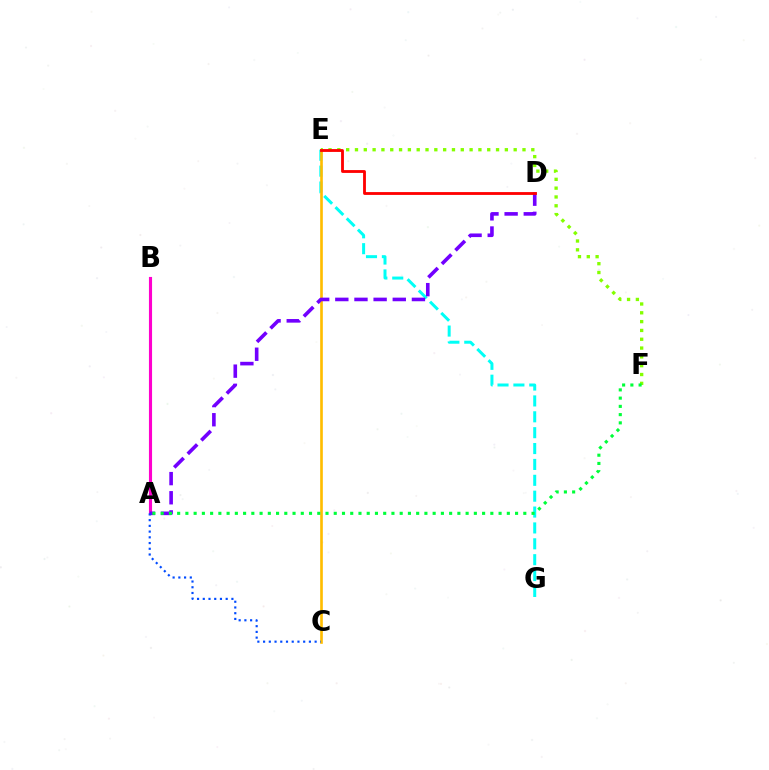{('E', 'F'): [{'color': '#84ff00', 'line_style': 'dotted', 'thickness': 2.4}], ('E', 'G'): [{'color': '#00fff6', 'line_style': 'dashed', 'thickness': 2.16}], ('A', 'B'): [{'color': '#ff00cf', 'line_style': 'solid', 'thickness': 2.24}], ('C', 'E'): [{'color': '#ffbd00', 'line_style': 'solid', 'thickness': 1.91}], ('A', 'D'): [{'color': '#7200ff', 'line_style': 'dashed', 'thickness': 2.6}], ('A', 'F'): [{'color': '#00ff39', 'line_style': 'dotted', 'thickness': 2.24}], ('A', 'C'): [{'color': '#004bff', 'line_style': 'dotted', 'thickness': 1.56}], ('D', 'E'): [{'color': '#ff0000', 'line_style': 'solid', 'thickness': 2.04}]}